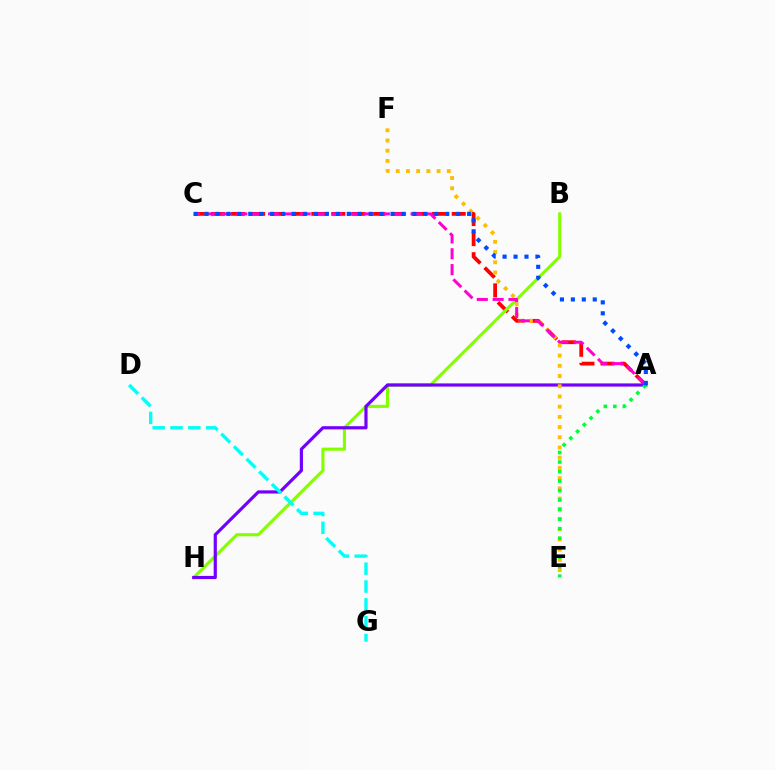{('A', 'C'): [{'color': '#ff0000', 'line_style': 'dashed', 'thickness': 2.73}, {'color': '#ff00cf', 'line_style': 'dashed', 'thickness': 2.15}, {'color': '#004bff', 'line_style': 'dotted', 'thickness': 2.97}], ('B', 'H'): [{'color': '#84ff00', 'line_style': 'solid', 'thickness': 2.24}], ('A', 'H'): [{'color': '#7200ff', 'line_style': 'solid', 'thickness': 2.29}], ('E', 'F'): [{'color': '#ffbd00', 'line_style': 'dotted', 'thickness': 2.78}], ('A', 'E'): [{'color': '#00ff39', 'line_style': 'dotted', 'thickness': 2.58}], ('D', 'G'): [{'color': '#00fff6', 'line_style': 'dashed', 'thickness': 2.42}]}